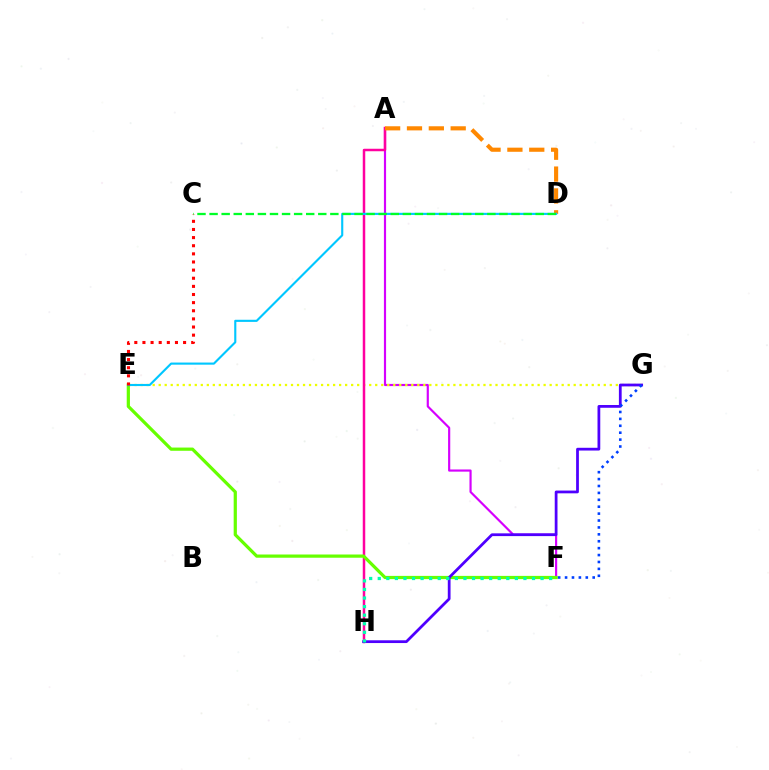{('A', 'F'): [{'color': '#d600ff', 'line_style': 'solid', 'thickness': 1.56}], ('E', 'G'): [{'color': '#eeff00', 'line_style': 'dotted', 'thickness': 1.63}], ('A', 'H'): [{'color': '#ff00a0', 'line_style': 'solid', 'thickness': 1.79}], ('A', 'D'): [{'color': '#ff8800', 'line_style': 'dashed', 'thickness': 2.97}], ('E', 'F'): [{'color': '#66ff00', 'line_style': 'solid', 'thickness': 2.32}], ('G', 'H'): [{'color': '#4f00ff', 'line_style': 'solid', 'thickness': 1.99}], ('D', 'E'): [{'color': '#00c7ff', 'line_style': 'solid', 'thickness': 1.53}], ('F', 'G'): [{'color': '#003fff', 'line_style': 'dotted', 'thickness': 1.88}], ('C', 'D'): [{'color': '#00ff27', 'line_style': 'dashed', 'thickness': 1.64}], ('F', 'H'): [{'color': '#00ffaf', 'line_style': 'dotted', 'thickness': 2.33}], ('C', 'E'): [{'color': '#ff0000', 'line_style': 'dotted', 'thickness': 2.21}]}